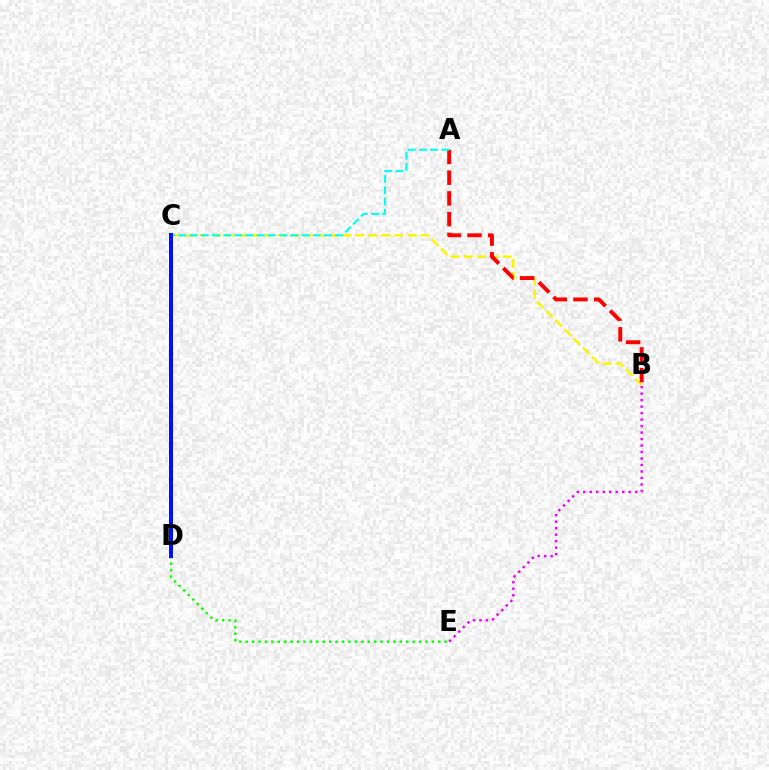{('B', 'C'): [{'color': '#fcf500', 'line_style': 'dashed', 'thickness': 1.77}], ('A', 'B'): [{'color': '#ff0000', 'line_style': 'dashed', 'thickness': 2.82}], ('A', 'C'): [{'color': '#00fff6', 'line_style': 'dashed', 'thickness': 1.52}], ('D', 'E'): [{'color': '#08ff00', 'line_style': 'dotted', 'thickness': 1.74}], ('B', 'E'): [{'color': '#ee00ff', 'line_style': 'dotted', 'thickness': 1.76}], ('C', 'D'): [{'color': '#0010ff', 'line_style': 'solid', 'thickness': 2.88}]}